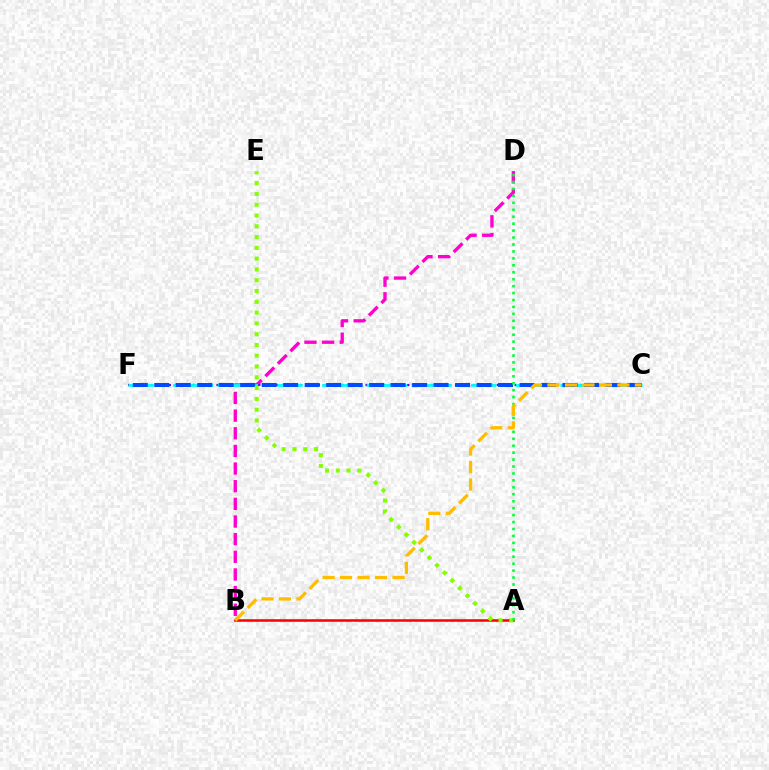{('B', 'D'): [{'color': '#ff00cf', 'line_style': 'dashed', 'thickness': 2.4}], ('C', 'F'): [{'color': '#7200ff', 'line_style': 'dotted', 'thickness': 1.62}, {'color': '#00fff6', 'line_style': 'dashed', 'thickness': 2.02}, {'color': '#004bff', 'line_style': 'dashed', 'thickness': 2.92}], ('A', 'B'): [{'color': '#ff0000', 'line_style': 'solid', 'thickness': 1.84}], ('A', 'E'): [{'color': '#84ff00', 'line_style': 'dotted', 'thickness': 2.93}], ('A', 'D'): [{'color': '#00ff39', 'line_style': 'dotted', 'thickness': 1.89}], ('B', 'C'): [{'color': '#ffbd00', 'line_style': 'dashed', 'thickness': 2.38}]}